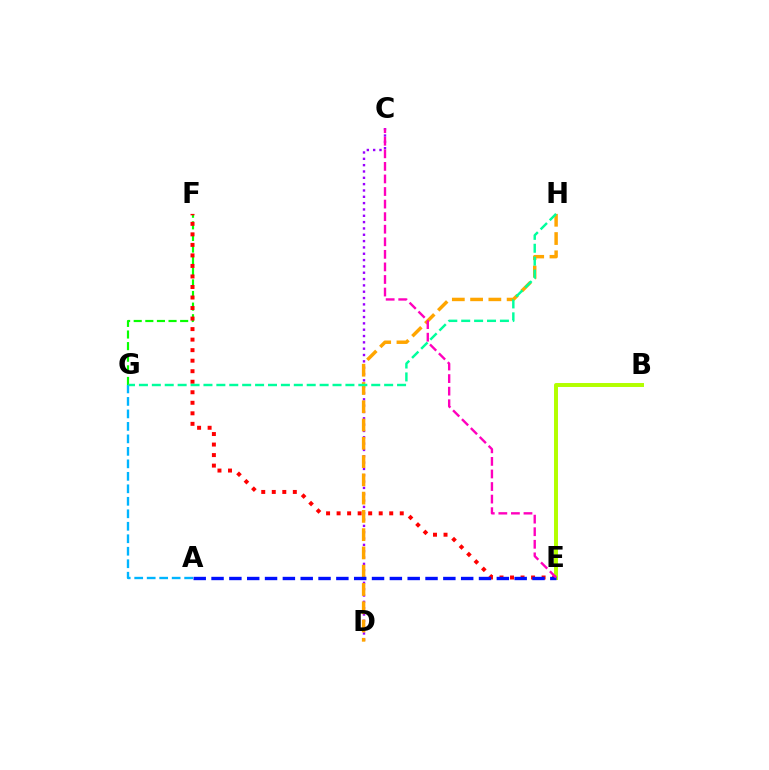{('B', 'E'): [{'color': '#b3ff00', 'line_style': 'solid', 'thickness': 2.85}], ('F', 'G'): [{'color': '#08ff00', 'line_style': 'dashed', 'thickness': 1.58}], ('E', 'F'): [{'color': '#ff0000', 'line_style': 'dotted', 'thickness': 2.86}], ('A', 'G'): [{'color': '#00b5ff', 'line_style': 'dashed', 'thickness': 1.7}], ('C', 'D'): [{'color': '#9b00ff', 'line_style': 'dotted', 'thickness': 1.72}], ('D', 'H'): [{'color': '#ffa500', 'line_style': 'dashed', 'thickness': 2.48}], ('A', 'E'): [{'color': '#0010ff', 'line_style': 'dashed', 'thickness': 2.42}], ('G', 'H'): [{'color': '#00ff9d', 'line_style': 'dashed', 'thickness': 1.75}], ('C', 'E'): [{'color': '#ff00bd', 'line_style': 'dashed', 'thickness': 1.71}]}